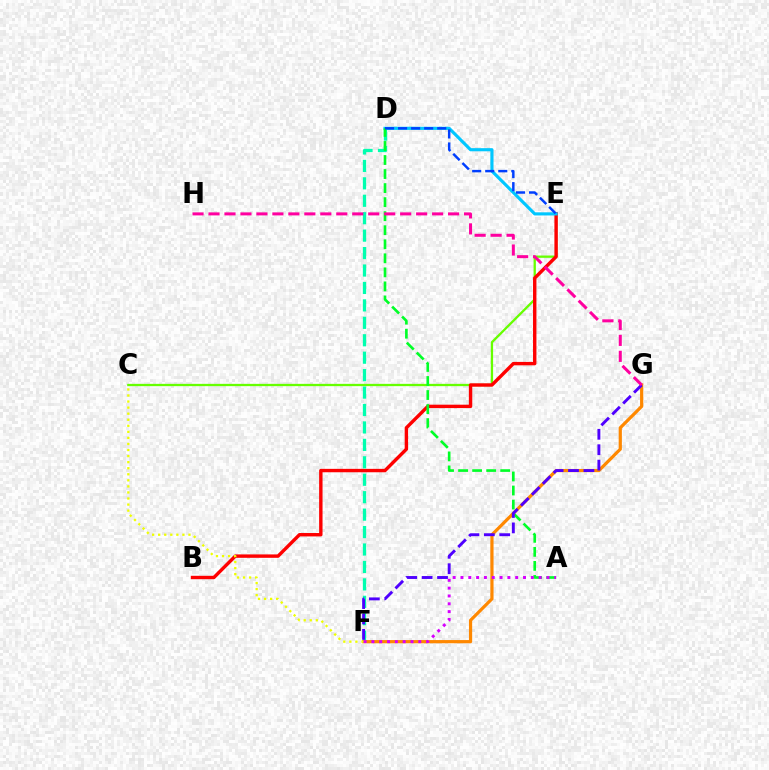{('C', 'E'): [{'color': '#66ff00', 'line_style': 'solid', 'thickness': 1.65}], ('B', 'E'): [{'color': '#ff0000', 'line_style': 'solid', 'thickness': 2.45}], ('D', 'E'): [{'color': '#00c7ff', 'line_style': 'solid', 'thickness': 2.26}, {'color': '#003fff', 'line_style': 'dashed', 'thickness': 1.77}], ('D', 'F'): [{'color': '#00ffaf', 'line_style': 'dashed', 'thickness': 2.37}], ('A', 'D'): [{'color': '#00ff27', 'line_style': 'dashed', 'thickness': 1.91}], ('F', 'G'): [{'color': '#ff8800', 'line_style': 'solid', 'thickness': 2.3}, {'color': '#4f00ff', 'line_style': 'dashed', 'thickness': 2.09}], ('C', 'F'): [{'color': '#eeff00', 'line_style': 'dotted', 'thickness': 1.65}], ('G', 'H'): [{'color': '#ff00a0', 'line_style': 'dashed', 'thickness': 2.17}], ('A', 'F'): [{'color': '#d600ff', 'line_style': 'dotted', 'thickness': 2.12}]}